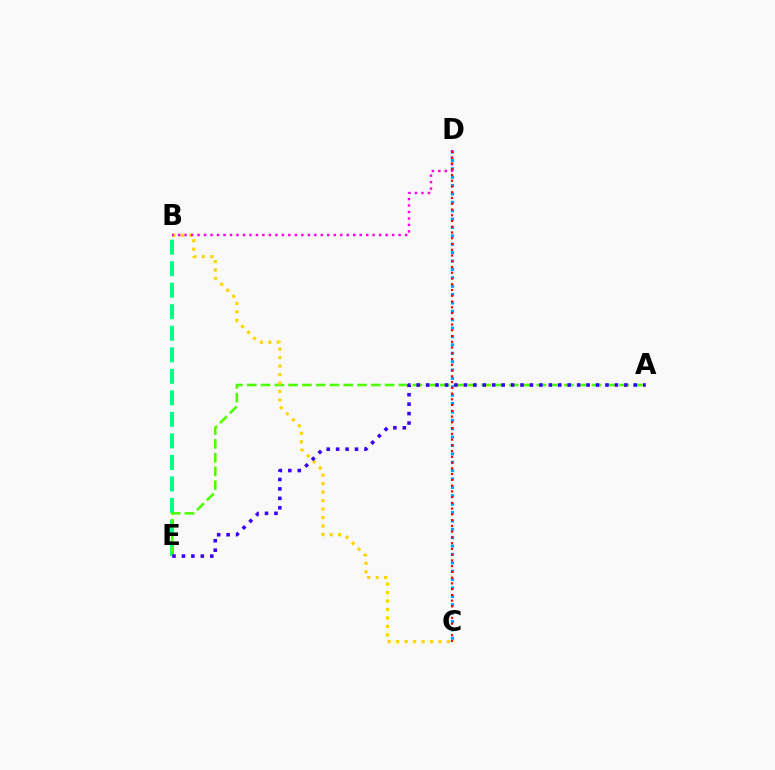{('B', 'E'): [{'color': '#00ff86', 'line_style': 'dashed', 'thickness': 2.92}], ('C', 'D'): [{'color': '#009eff', 'line_style': 'dotted', 'thickness': 2.28}, {'color': '#ff0000', 'line_style': 'dotted', 'thickness': 1.56}], ('A', 'E'): [{'color': '#4fff00', 'line_style': 'dashed', 'thickness': 1.87}, {'color': '#3700ff', 'line_style': 'dotted', 'thickness': 2.56}], ('B', 'C'): [{'color': '#ffd500', 'line_style': 'dotted', 'thickness': 2.3}], ('B', 'D'): [{'color': '#ff00ed', 'line_style': 'dotted', 'thickness': 1.76}]}